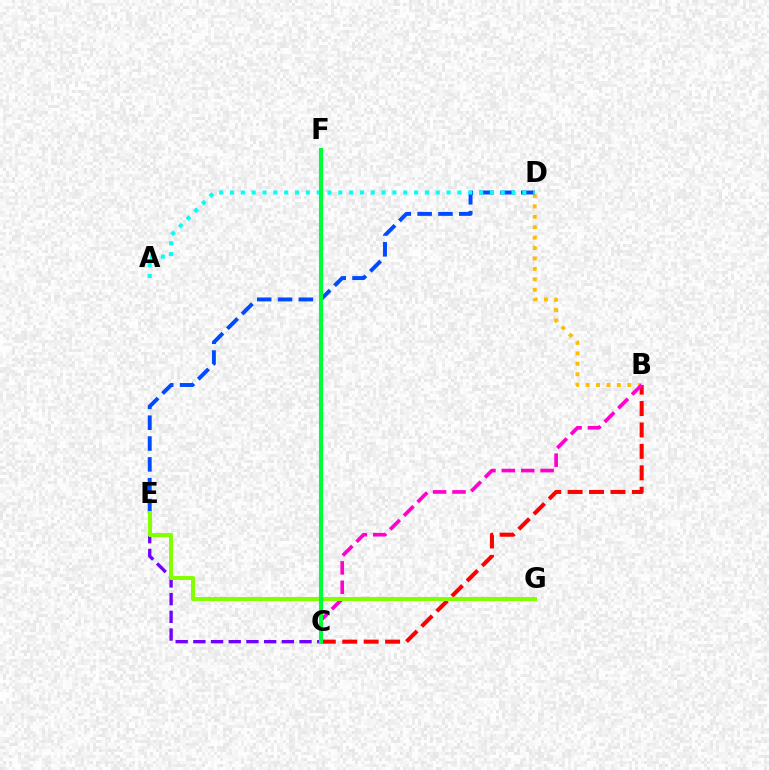{('B', 'C'): [{'color': '#ff0000', 'line_style': 'dashed', 'thickness': 2.91}, {'color': '#ff00cf', 'line_style': 'dashed', 'thickness': 2.63}], ('B', 'D'): [{'color': '#ffbd00', 'line_style': 'dotted', 'thickness': 2.83}], ('D', 'E'): [{'color': '#004bff', 'line_style': 'dashed', 'thickness': 2.83}], ('C', 'E'): [{'color': '#7200ff', 'line_style': 'dashed', 'thickness': 2.4}], ('A', 'D'): [{'color': '#00fff6', 'line_style': 'dotted', 'thickness': 2.94}], ('E', 'G'): [{'color': '#84ff00', 'line_style': 'solid', 'thickness': 2.92}], ('C', 'F'): [{'color': '#00ff39', 'line_style': 'solid', 'thickness': 2.96}]}